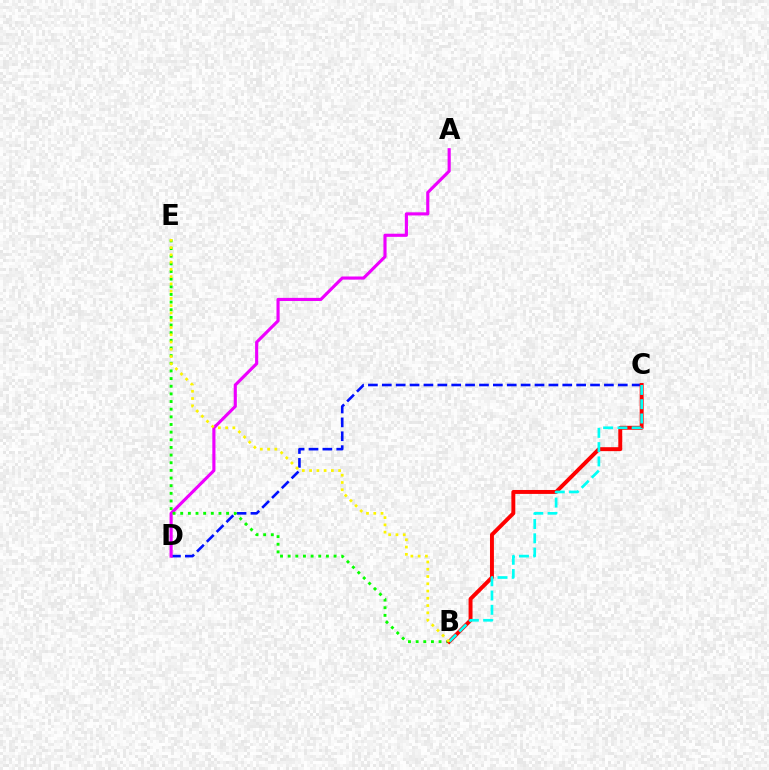{('C', 'D'): [{'color': '#0010ff', 'line_style': 'dashed', 'thickness': 1.89}], ('A', 'D'): [{'color': '#ee00ff', 'line_style': 'solid', 'thickness': 2.25}], ('B', 'E'): [{'color': '#08ff00', 'line_style': 'dotted', 'thickness': 2.08}, {'color': '#fcf500', 'line_style': 'dotted', 'thickness': 1.97}], ('B', 'C'): [{'color': '#ff0000', 'line_style': 'solid', 'thickness': 2.84}, {'color': '#00fff6', 'line_style': 'dashed', 'thickness': 1.94}]}